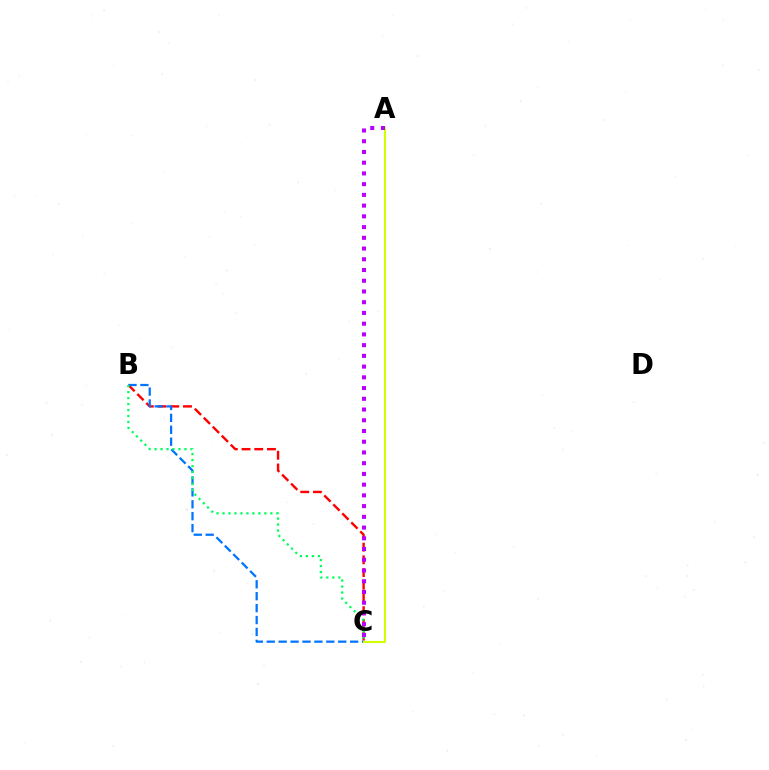{('B', 'C'): [{'color': '#ff0000', 'line_style': 'dashed', 'thickness': 1.73}, {'color': '#0074ff', 'line_style': 'dashed', 'thickness': 1.62}, {'color': '#00ff5c', 'line_style': 'dotted', 'thickness': 1.62}], ('A', 'C'): [{'color': '#d1ff00', 'line_style': 'solid', 'thickness': 1.52}, {'color': '#b900ff', 'line_style': 'dotted', 'thickness': 2.92}]}